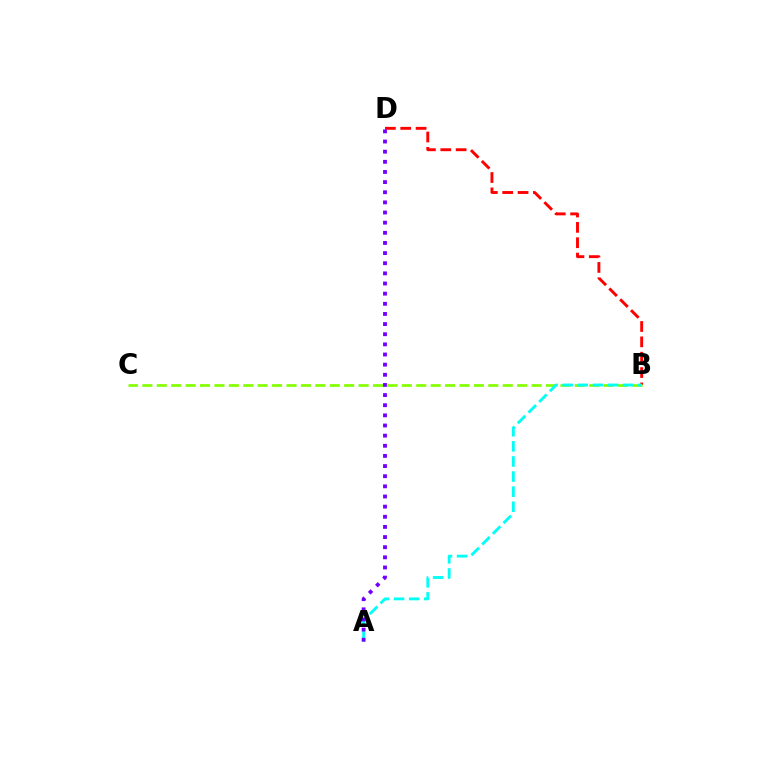{('B', 'D'): [{'color': '#ff0000', 'line_style': 'dashed', 'thickness': 2.09}], ('B', 'C'): [{'color': '#84ff00', 'line_style': 'dashed', 'thickness': 1.96}], ('A', 'B'): [{'color': '#00fff6', 'line_style': 'dashed', 'thickness': 2.05}], ('A', 'D'): [{'color': '#7200ff', 'line_style': 'dotted', 'thickness': 2.76}]}